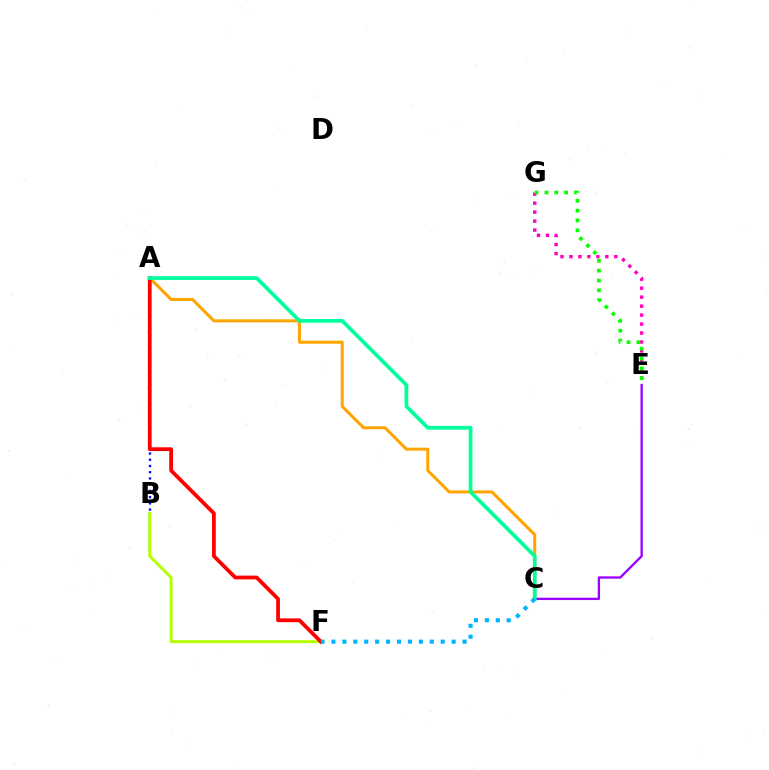{('E', 'G'): [{'color': '#ff00bd', 'line_style': 'dotted', 'thickness': 2.44}, {'color': '#08ff00', 'line_style': 'dotted', 'thickness': 2.67}], ('A', 'B'): [{'color': '#0010ff', 'line_style': 'dotted', 'thickness': 1.69}], ('A', 'C'): [{'color': '#ffa500', 'line_style': 'solid', 'thickness': 2.19}, {'color': '#00ff9d', 'line_style': 'solid', 'thickness': 2.68}], ('B', 'F'): [{'color': '#b3ff00', 'line_style': 'solid', 'thickness': 2.11}], ('A', 'F'): [{'color': '#ff0000', 'line_style': 'solid', 'thickness': 2.71}], ('C', 'E'): [{'color': '#9b00ff', 'line_style': 'solid', 'thickness': 1.67}], ('C', 'F'): [{'color': '#00b5ff', 'line_style': 'dotted', 'thickness': 2.97}]}